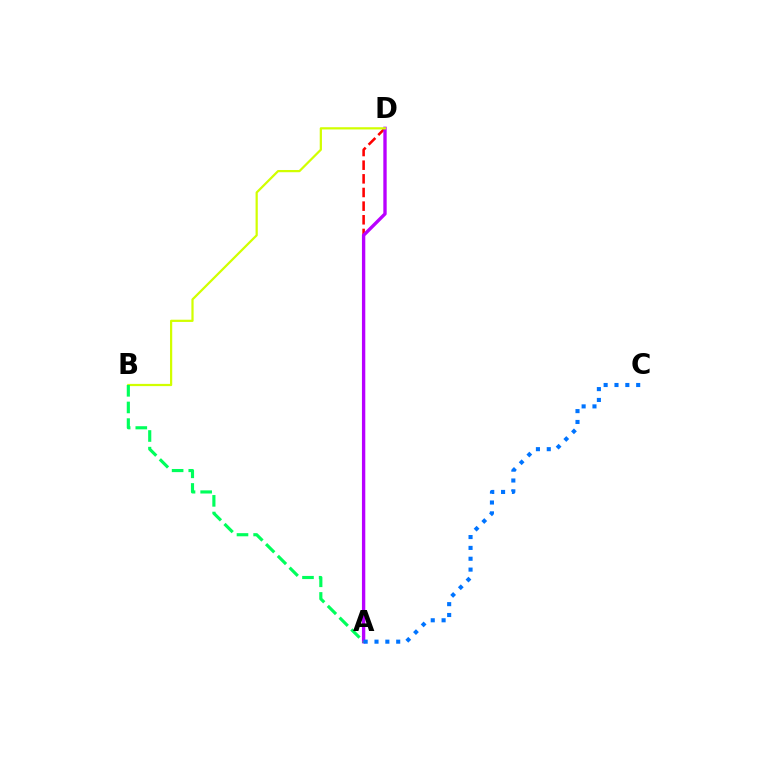{('A', 'D'): [{'color': '#ff0000', 'line_style': 'dashed', 'thickness': 1.85}, {'color': '#b900ff', 'line_style': 'solid', 'thickness': 2.41}], ('B', 'D'): [{'color': '#d1ff00', 'line_style': 'solid', 'thickness': 1.6}], ('A', 'B'): [{'color': '#00ff5c', 'line_style': 'dashed', 'thickness': 2.26}], ('A', 'C'): [{'color': '#0074ff', 'line_style': 'dotted', 'thickness': 2.95}]}